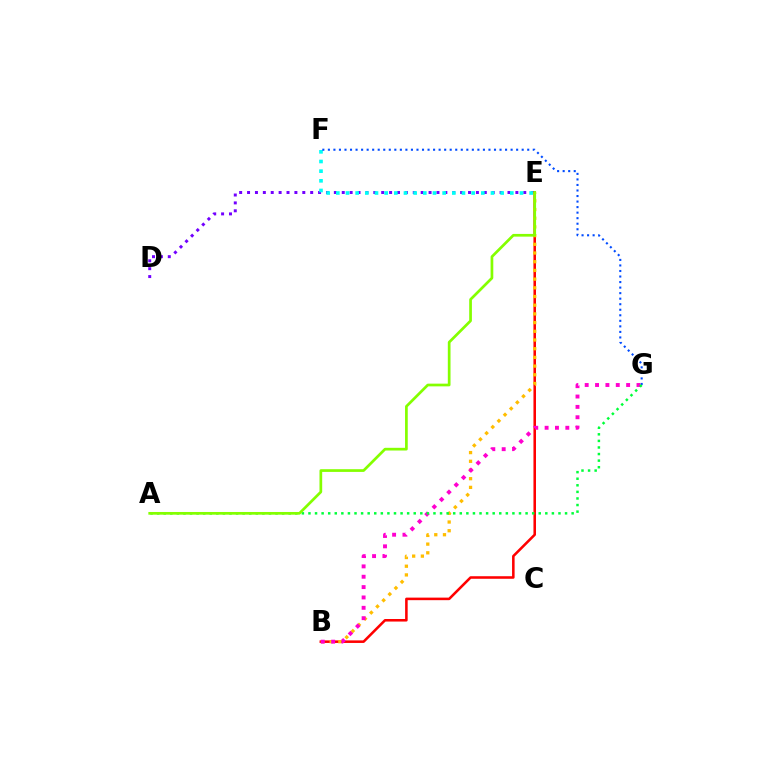{('D', 'E'): [{'color': '#7200ff', 'line_style': 'dotted', 'thickness': 2.14}], ('B', 'E'): [{'color': '#ff0000', 'line_style': 'solid', 'thickness': 1.84}, {'color': '#ffbd00', 'line_style': 'dotted', 'thickness': 2.36}], ('E', 'F'): [{'color': '#00fff6', 'line_style': 'dotted', 'thickness': 2.63}], ('F', 'G'): [{'color': '#004bff', 'line_style': 'dotted', 'thickness': 1.5}], ('B', 'G'): [{'color': '#ff00cf', 'line_style': 'dotted', 'thickness': 2.81}], ('A', 'G'): [{'color': '#00ff39', 'line_style': 'dotted', 'thickness': 1.79}], ('A', 'E'): [{'color': '#84ff00', 'line_style': 'solid', 'thickness': 1.95}]}